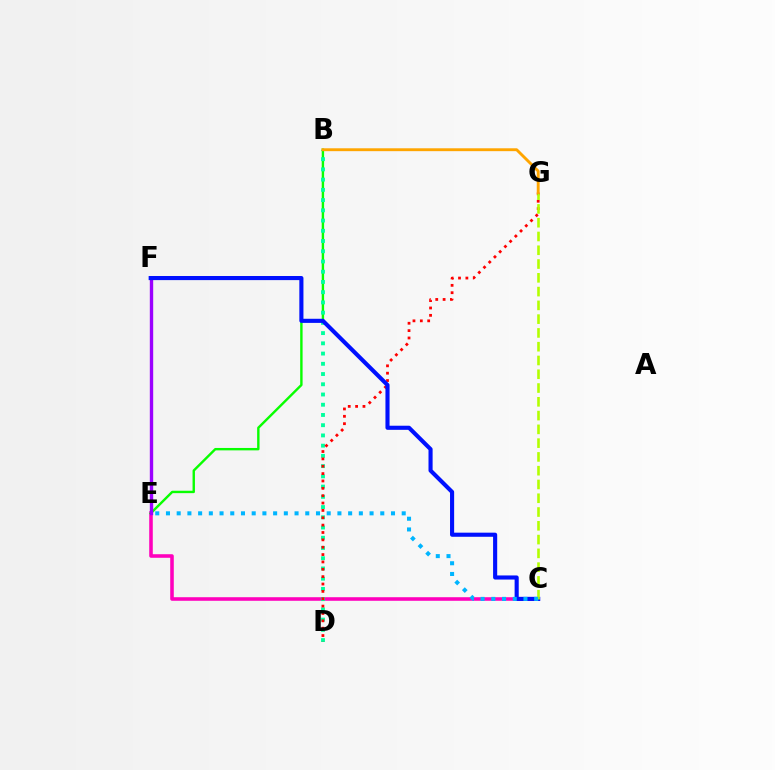{('C', 'E'): [{'color': '#ff00bd', 'line_style': 'solid', 'thickness': 2.57}, {'color': '#00b5ff', 'line_style': 'dotted', 'thickness': 2.91}], ('B', 'E'): [{'color': '#08ff00', 'line_style': 'solid', 'thickness': 1.73}], ('B', 'D'): [{'color': '#00ff9d', 'line_style': 'dotted', 'thickness': 2.78}], ('D', 'G'): [{'color': '#ff0000', 'line_style': 'dotted', 'thickness': 2.0}], ('E', 'F'): [{'color': '#9b00ff', 'line_style': 'solid', 'thickness': 2.43}], ('C', 'F'): [{'color': '#0010ff', 'line_style': 'solid', 'thickness': 2.96}], ('C', 'G'): [{'color': '#b3ff00', 'line_style': 'dashed', 'thickness': 1.87}], ('B', 'G'): [{'color': '#ffa500', 'line_style': 'solid', 'thickness': 2.07}]}